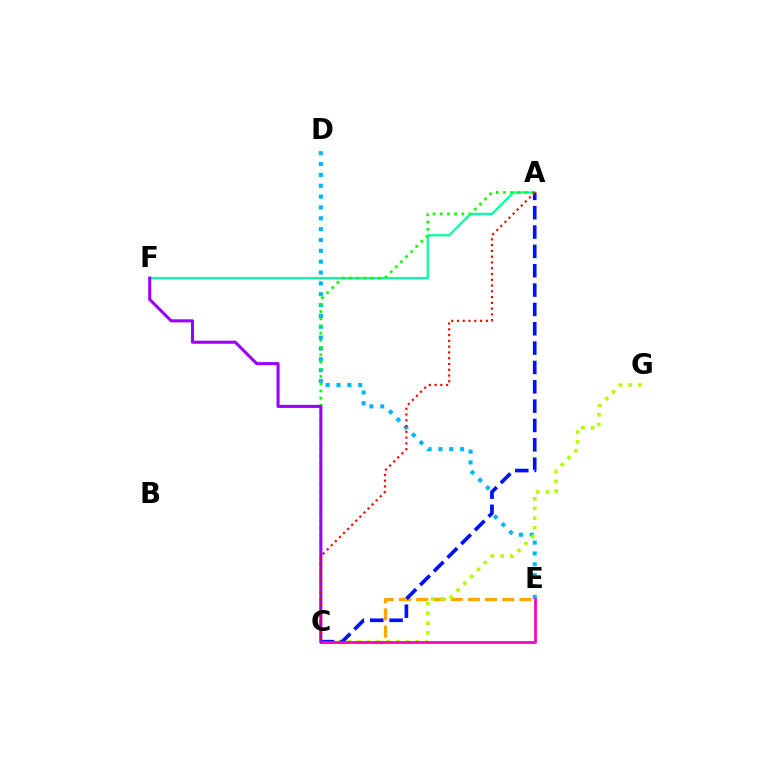{('C', 'E'): [{'color': '#ffa500', 'line_style': 'dashed', 'thickness': 2.34}, {'color': '#ff00bd', 'line_style': 'solid', 'thickness': 1.99}], ('A', 'F'): [{'color': '#00ff9d', 'line_style': 'solid', 'thickness': 1.59}], ('D', 'E'): [{'color': '#00b5ff', 'line_style': 'dotted', 'thickness': 2.95}], ('C', 'G'): [{'color': '#b3ff00', 'line_style': 'dotted', 'thickness': 2.63}], ('A', 'C'): [{'color': '#0010ff', 'line_style': 'dashed', 'thickness': 2.63}, {'color': '#08ff00', 'line_style': 'dotted', 'thickness': 1.96}, {'color': '#ff0000', 'line_style': 'dotted', 'thickness': 1.57}], ('C', 'F'): [{'color': '#9b00ff', 'line_style': 'solid', 'thickness': 2.2}]}